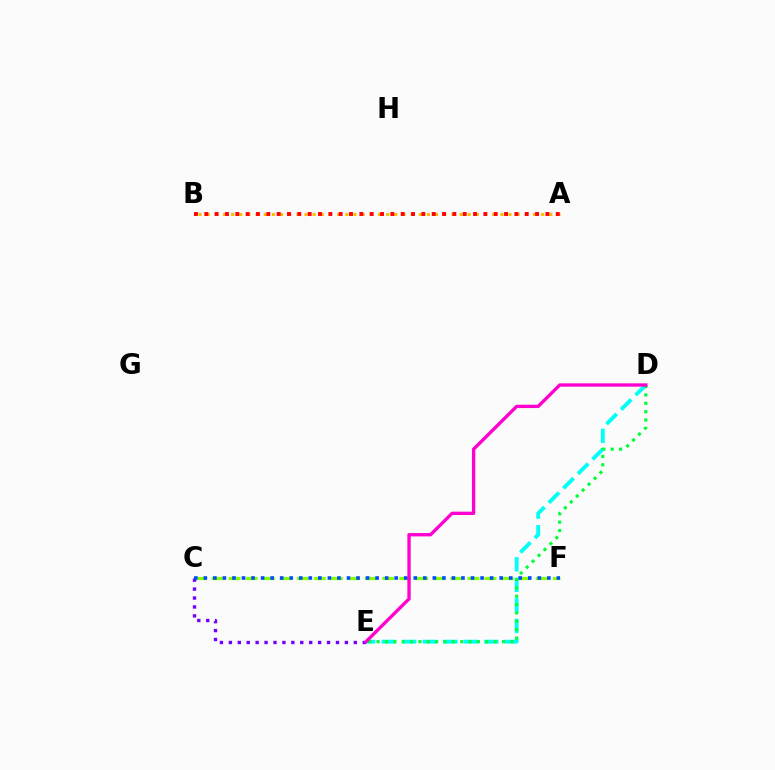{('A', 'B'): [{'color': '#ffbd00', 'line_style': 'dotted', 'thickness': 2.22}, {'color': '#ff0000', 'line_style': 'dotted', 'thickness': 2.81}], ('D', 'E'): [{'color': '#00fff6', 'line_style': 'dashed', 'thickness': 2.79}, {'color': '#00ff39', 'line_style': 'dotted', 'thickness': 2.27}, {'color': '#ff00cf', 'line_style': 'solid', 'thickness': 2.4}], ('C', 'F'): [{'color': '#84ff00', 'line_style': 'dashed', 'thickness': 2.32}, {'color': '#004bff', 'line_style': 'dotted', 'thickness': 2.59}], ('C', 'E'): [{'color': '#7200ff', 'line_style': 'dotted', 'thickness': 2.43}]}